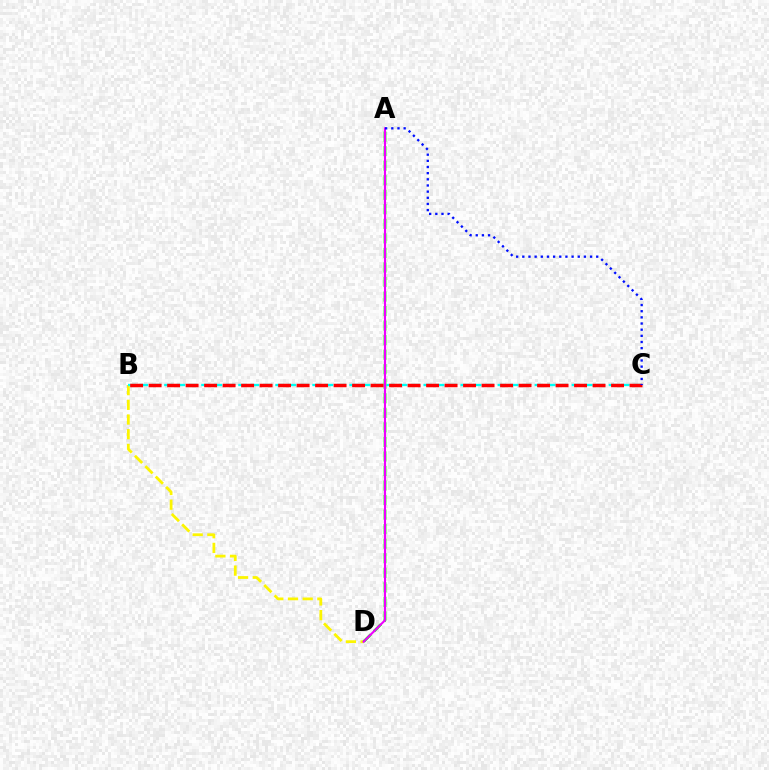{('B', 'D'): [{'color': '#fcf500', 'line_style': 'dashed', 'thickness': 2.0}], ('B', 'C'): [{'color': '#00fff6', 'line_style': 'dashed', 'thickness': 1.68}, {'color': '#ff0000', 'line_style': 'dashed', 'thickness': 2.51}], ('A', 'D'): [{'color': '#08ff00', 'line_style': 'dashed', 'thickness': 1.98}, {'color': '#ee00ff', 'line_style': 'solid', 'thickness': 1.51}], ('A', 'C'): [{'color': '#0010ff', 'line_style': 'dotted', 'thickness': 1.67}]}